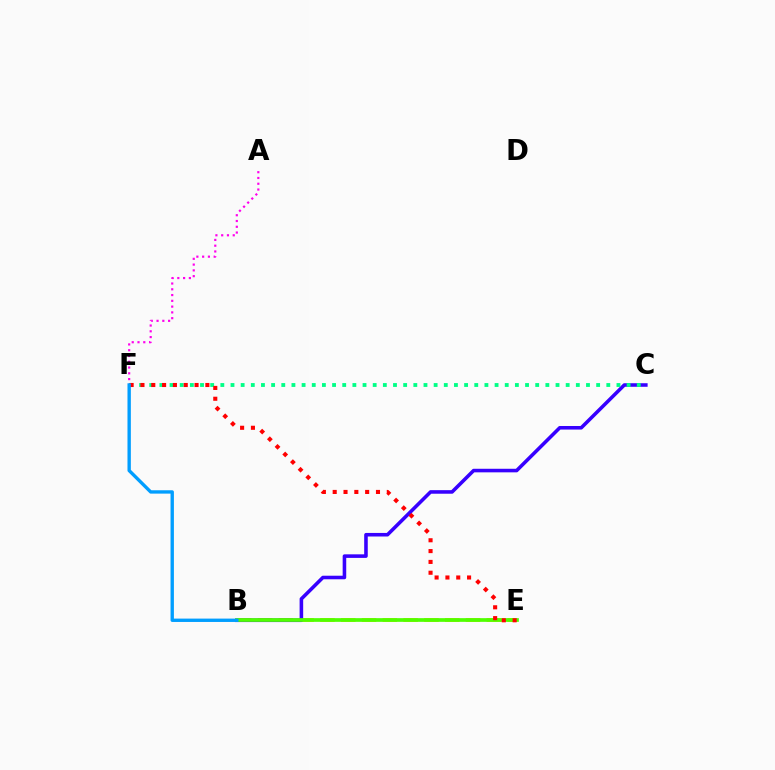{('B', 'E'): [{'color': '#ffd500', 'line_style': 'dashed', 'thickness': 2.83}, {'color': '#4fff00', 'line_style': 'solid', 'thickness': 2.67}], ('B', 'C'): [{'color': '#3700ff', 'line_style': 'solid', 'thickness': 2.57}], ('C', 'F'): [{'color': '#00ff86', 'line_style': 'dotted', 'thickness': 2.76}], ('E', 'F'): [{'color': '#ff0000', 'line_style': 'dotted', 'thickness': 2.94}], ('A', 'F'): [{'color': '#ff00ed', 'line_style': 'dotted', 'thickness': 1.57}], ('B', 'F'): [{'color': '#009eff', 'line_style': 'solid', 'thickness': 2.42}]}